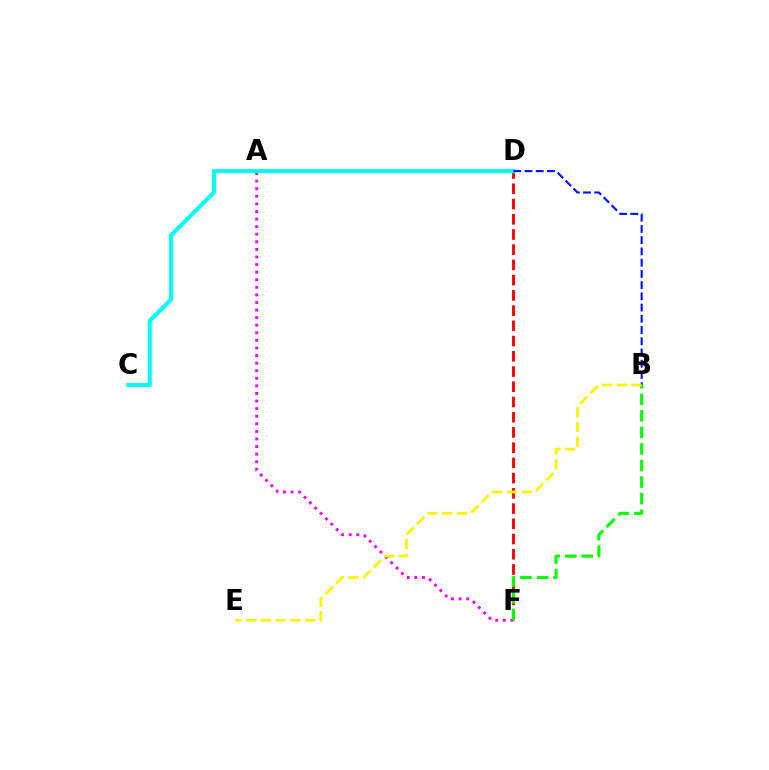{('A', 'F'): [{'color': '#ee00ff', 'line_style': 'dotted', 'thickness': 2.06}], ('D', 'F'): [{'color': '#ff0000', 'line_style': 'dashed', 'thickness': 2.07}], ('B', 'F'): [{'color': '#08ff00', 'line_style': 'dashed', 'thickness': 2.25}], ('C', 'D'): [{'color': '#00fff6', 'line_style': 'solid', 'thickness': 2.94}], ('B', 'D'): [{'color': '#0010ff', 'line_style': 'dashed', 'thickness': 1.53}], ('B', 'E'): [{'color': '#fcf500', 'line_style': 'dashed', 'thickness': 2.0}]}